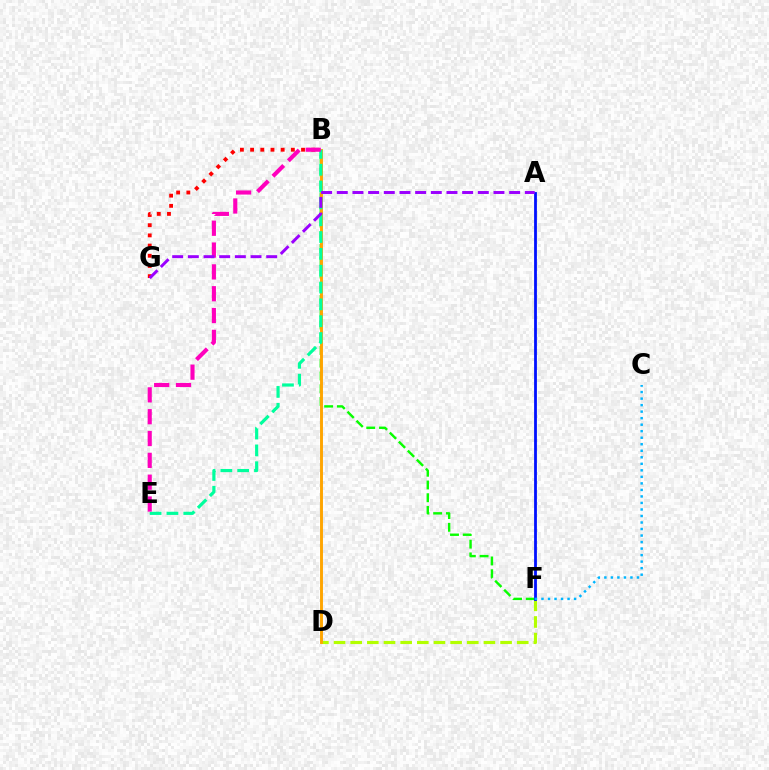{('D', 'F'): [{'color': '#b3ff00', 'line_style': 'dashed', 'thickness': 2.26}], ('B', 'F'): [{'color': '#08ff00', 'line_style': 'dashed', 'thickness': 1.73}], ('B', 'G'): [{'color': '#ff0000', 'line_style': 'dotted', 'thickness': 2.77}], ('B', 'D'): [{'color': '#ffa500', 'line_style': 'solid', 'thickness': 2.1}], ('B', 'E'): [{'color': '#00ff9d', 'line_style': 'dashed', 'thickness': 2.29}, {'color': '#ff00bd', 'line_style': 'dashed', 'thickness': 2.97}], ('A', 'F'): [{'color': '#0010ff', 'line_style': 'solid', 'thickness': 2.01}], ('A', 'G'): [{'color': '#9b00ff', 'line_style': 'dashed', 'thickness': 2.13}], ('C', 'F'): [{'color': '#00b5ff', 'line_style': 'dotted', 'thickness': 1.77}]}